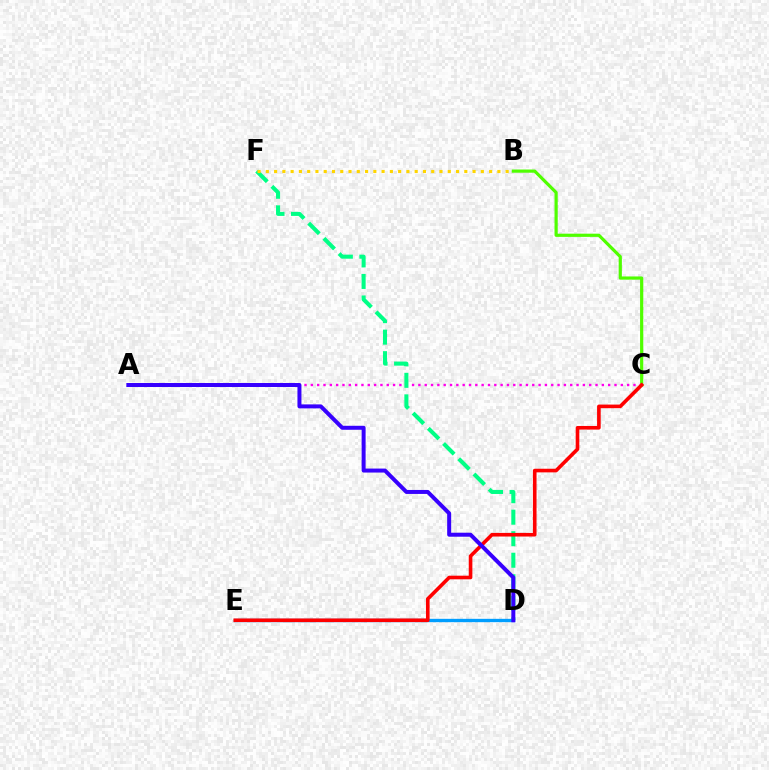{('B', 'C'): [{'color': '#4fff00', 'line_style': 'solid', 'thickness': 2.3}], ('A', 'C'): [{'color': '#ff00ed', 'line_style': 'dotted', 'thickness': 1.72}], ('D', 'F'): [{'color': '#00ff86', 'line_style': 'dashed', 'thickness': 2.92}], ('D', 'E'): [{'color': '#009eff', 'line_style': 'solid', 'thickness': 2.41}], ('B', 'F'): [{'color': '#ffd500', 'line_style': 'dotted', 'thickness': 2.25}], ('C', 'E'): [{'color': '#ff0000', 'line_style': 'solid', 'thickness': 2.61}], ('A', 'D'): [{'color': '#3700ff', 'line_style': 'solid', 'thickness': 2.87}]}